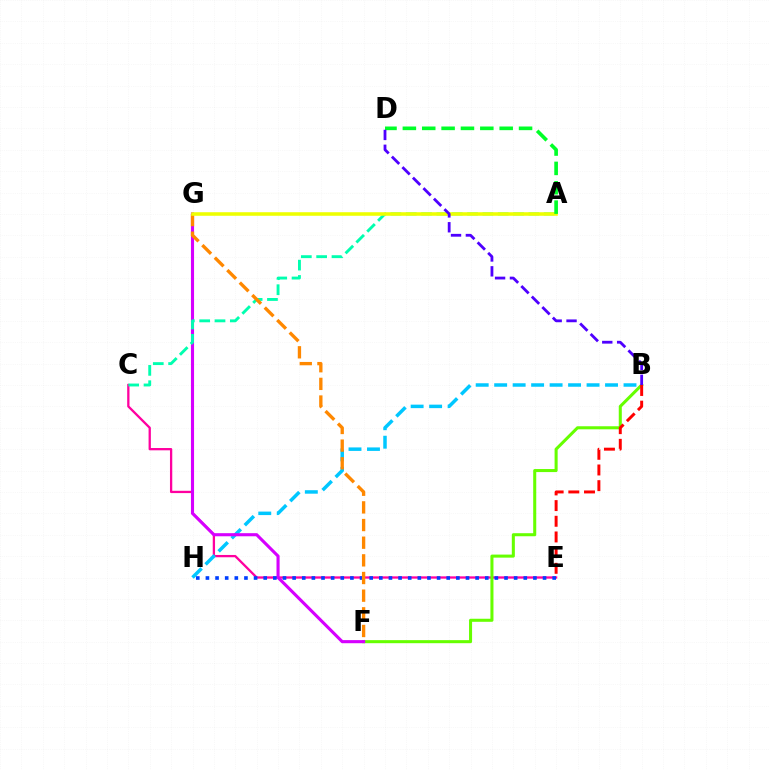{('C', 'E'): [{'color': '#ff00a0', 'line_style': 'solid', 'thickness': 1.65}], ('B', 'F'): [{'color': '#66ff00', 'line_style': 'solid', 'thickness': 2.19}], ('B', 'H'): [{'color': '#00c7ff', 'line_style': 'dashed', 'thickness': 2.51}], ('F', 'G'): [{'color': '#d600ff', 'line_style': 'solid', 'thickness': 2.24}, {'color': '#ff8800', 'line_style': 'dashed', 'thickness': 2.4}], ('E', 'H'): [{'color': '#003fff', 'line_style': 'dotted', 'thickness': 2.62}], ('A', 'C'): [{'color': '#00ffaf', 'line_style': 'dashed', 'thickness': 2.08}], ('A', 'G'): [{'color': '#eeff00', 'line_style': 'solid', 'thickness': 2.56}], ('B', 'E'): [{'color': '#ff0000', 'line_style': 'dashed', 'thickness': 2.13}], ('A', 'D'): [{'color': '#00ff27', 'line_style': 'dashed', 'thickness': 2.63}], ('B', 'D'): [{'color': '#4f00ff', 'line_style': 'dashed', 'thickness': 2.02}]}